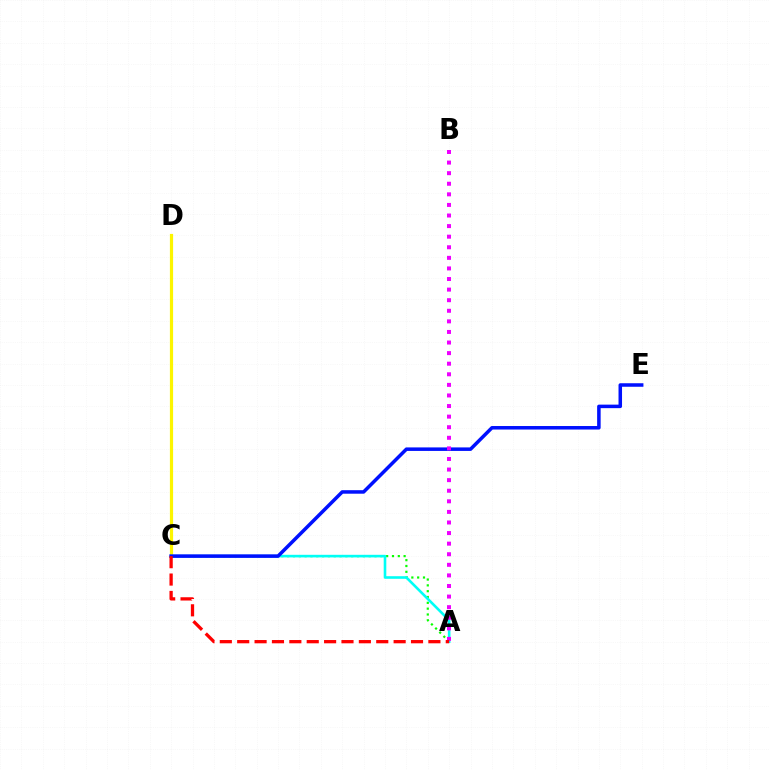{('C', 'D'): [{'color': '#fcf500', 'line_style': 'solid', 'thickness': 2.3}], ('A', 'C'): [{'color': '#08ff00', 'line_style': 'dotted', 'thickness': 1.58}, {'color': '#00fff6', 'line_style': 'solid', 'thickness': 1.88}, {'color': '#ff0000', 'line_style': 'dashed', 'thickness': 2.36}], ('C', 'E'): [{'color': '#0010ff', 'line_style': 'solid', 'thickness': 2.53}], ('A', 'B'): [{'color': '#ee00ff', 'line_style': 'dotted', 'thickness': 2.88}]}